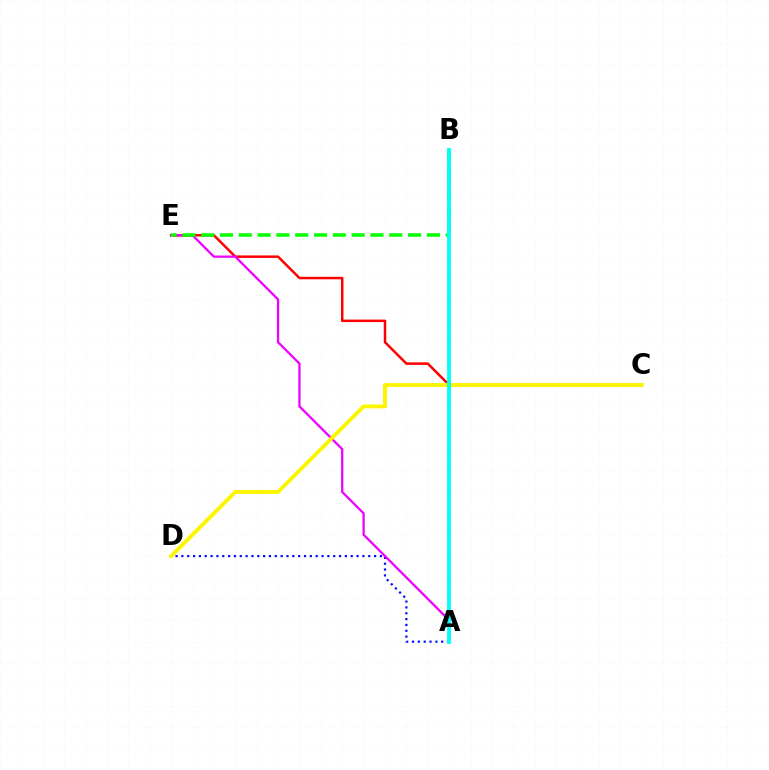{('C', 'E'): [{'color': '#ff0000', 'line_style': 'solid', 'thickness': 1.8}], ('A', 'D'): [{'color': '#0010ff', 'line_style': 'dotted', 'thickness': 1.59}], ('A', 'E'): [{'color': '#ee00ff', 'line_style': 'solid', 'thickness': 1.63}], ('C', 'D'): [{'color': '#fcf500', 'line_style': 'solid', 'thickness': 2.81}], ('B', 'E'): [{'color': '#08ff00', 'line_style': 'dashed', 'thickness': 2.56}], ('A', 'B'): [{'color': '#00fff6', 'line_style': 'solid', 'thickness': 2.74}]}